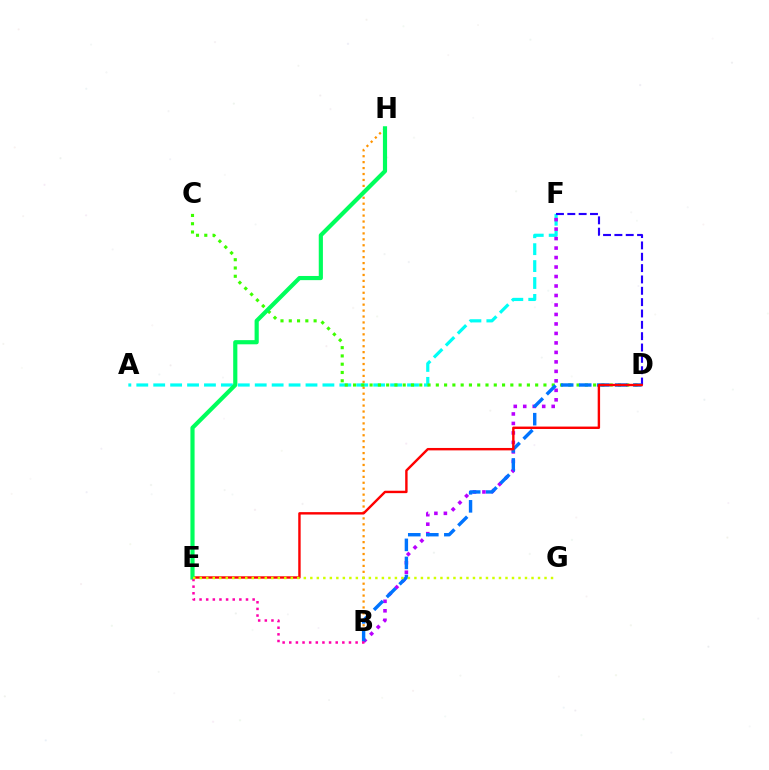{('B', 'H'): [{'color': '#ff9400', 'line_style': 'dotted', 'thickness': 1.61}], ('A', 'F'): [{'color': '#00fff6', 'line_style': 'dashed', 'thickness': 2.3}], ('B', 'F'): [{'color': '#b900ff', 'line_style': 'dotted', 'thickness': 2.58}], ('D', 'F'): [{'color': '#2500ff', 'line_style': 'dashed', 'thickness': 1.54}], ('C', 'D'): [{'color': '#3dff00', 'line_style': 'dotted', 'thickness': 2.25}], ('B', 'D'): [{'color': '#0074ff', 'line_style': 'dashed', 'thickness': 2.45}], ('D', 'E'): [{'color': '#ff0000', 'line_style': 'solid', 'thickness': 1.73}], ('E', 'H'): [{'color': '#00ff5c', 'line_style': 'solid', 'thickness': 3.0}], ('B', 'E'): [{'color': '#ff00ac', 'line_style': 'dotted', 'thickness': 1.8}], ('E', 'G'): [{'color': '#d1ff00', 'line_style': 'dotted', 'thickness': 1.77}]}